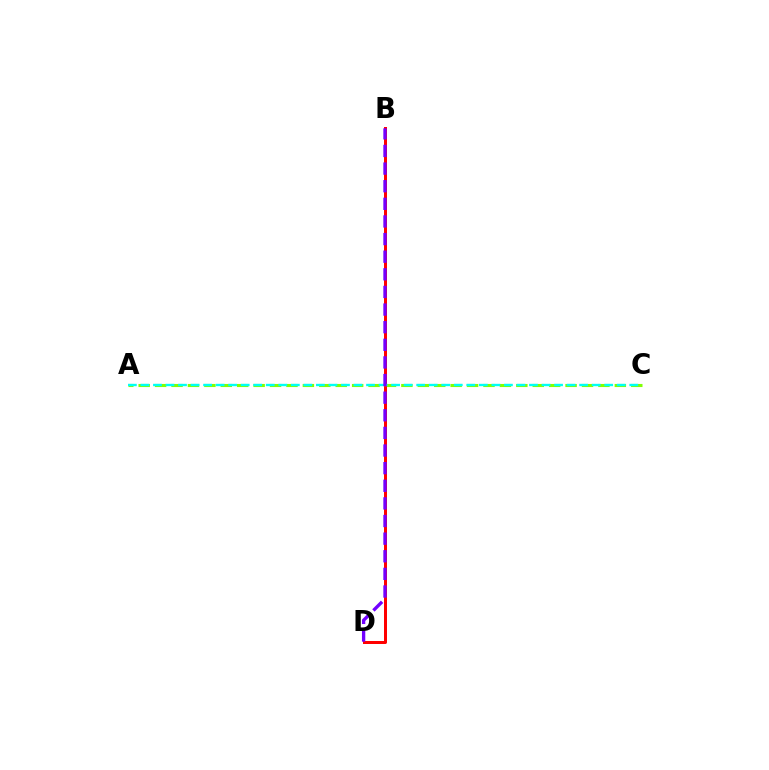{('A', 'C'): [{'color': '#84ff00', 'line_style': 'dashed', 'thickness': 2.23}, {'color': '#00fff6', 'line_style': 'dashed', 'thickness': 1.7}], ('B', 'D'): [{'color': '#ff0000', 'line_style': 'solid', 'thickness': 2.16}, {'color': '#7200ff', 'line_style': 'dashed', 'thickness': 2.39}]}